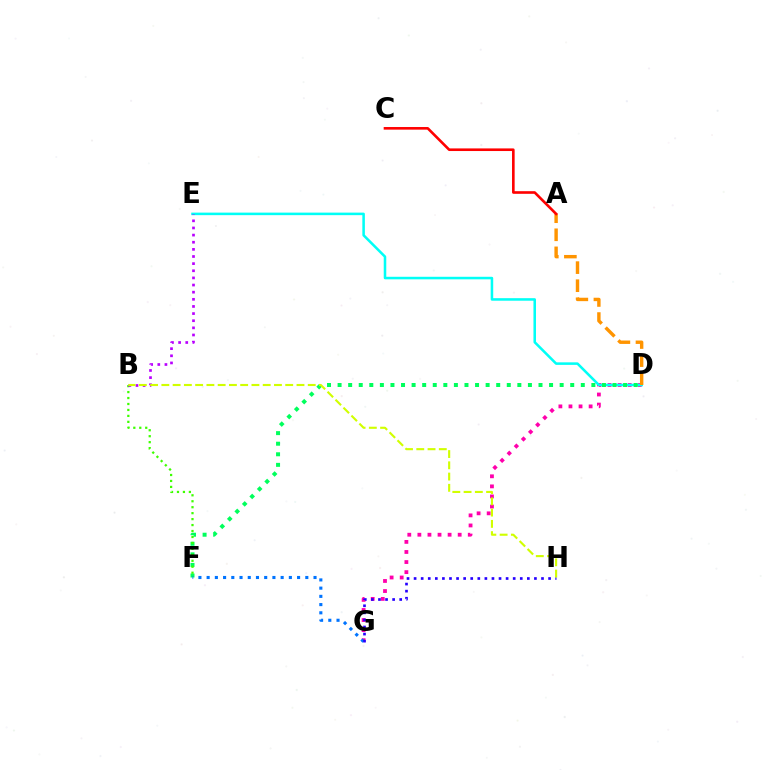{('D', 'G'): [{'color': '#ff00ac', 'line_style': 'dotted', 'thickness': 2.74}], ('D', 'E'): [{'color': '#00fff6', 'line_style': 'solid', 'thickness': 1.83}], ('D', 'F'): [{'color': '#00ff5c', 'line_style': 'dotted', 'thickness': 2.87}], ('B', 'F'): [{'color': '#3dff00', 'line_style': 'dotted', 'thickness': 1.62}], ('A', 'D'): [{'color': '#ff9400', 'line_style': 'dashed', 'thickness': 2.46}], ('F', 'G'): [{'color': '#0074ff', 'line_style': 'dotted', 'thickness': 2.23}], ('A', 'C'): [{'color': '#ff0000', 'line_style': 'solid', 'thickness': 1.89}], ('B', 'E'): [{'color': '#b900ff', 'line_style': 'dotted', 'thickness': 1.94}], ('G', 'H'): [{'color': '#2500ff', 'line_style': 'dotted', 'thickness': 1.92}], ('B', 'H'): [{'color': '#d1ff00', 'line_style': 'dashed', 'thickness': 1.53}]}